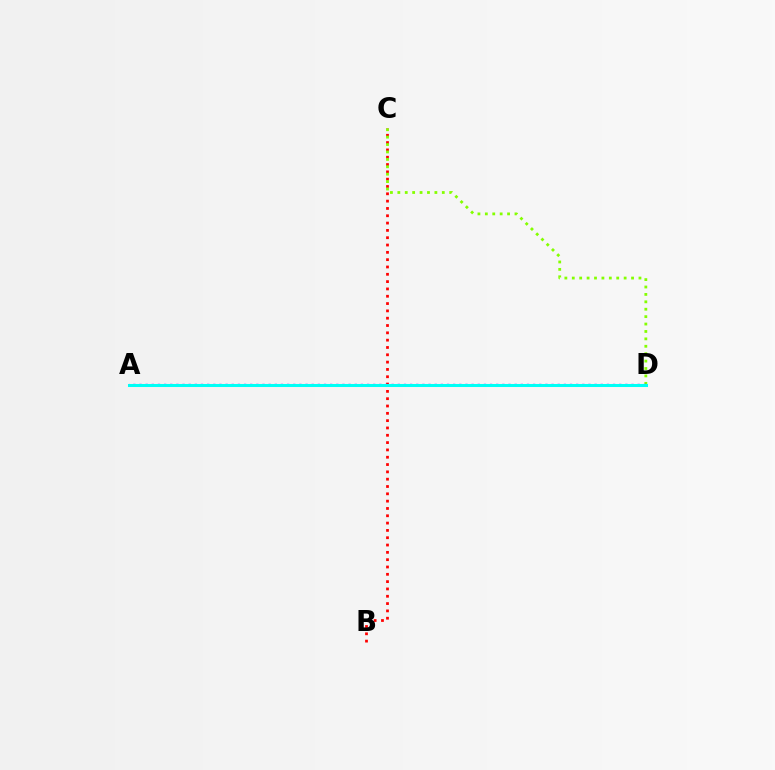{('B', 'C'): [{'color': '#ff0000', 'line_style': 'dotted', 'thickness': 1.99}], ('C', 'D'): [{'color': '#84ff00', 'line_style': 'dotted', 'thickness': 2.01}], ('A', 'D'): [{'color': '#7200ff', 'line_style': 'dotted', 'thickness': 1.67}, {'color': '#00fff6', 'line_style': 'solid', 'thickness': 2.18}]}